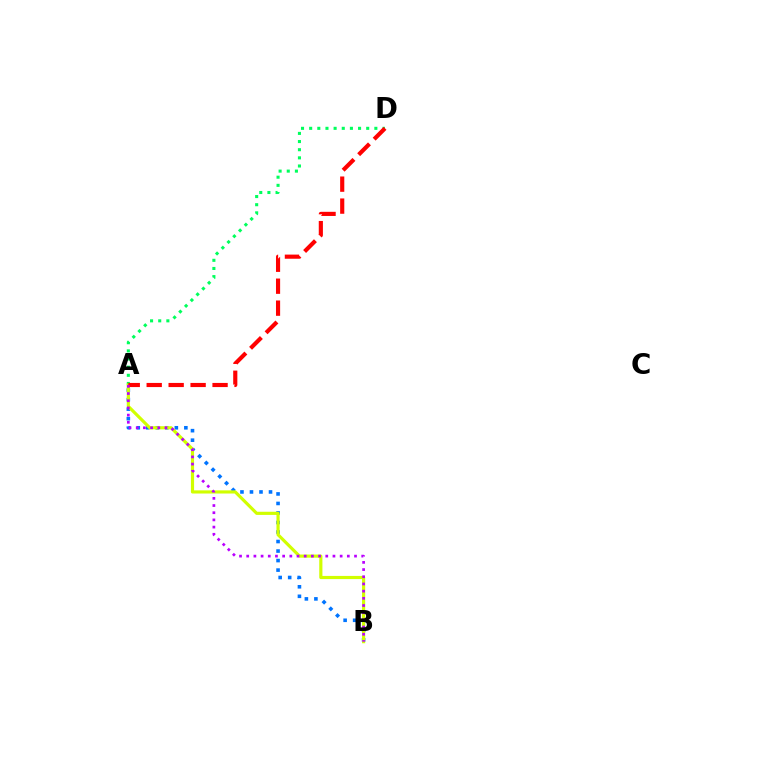{('A', 'D'): [{'color': '#00ff5c', 'line_style': 'dotted', 'thickness': 2.21}, {'color': '#ff0000', 'line_style': 'dashed', 'thickness': 2.98}], ('A', 'B'): [{'color': '#0074ff', 'line_style': 'dotted', 'thickness': 2.59}, {'color': '#d1ff00', 'line_style': 'solid', 'thickness': 2.28}, {'color': '#b900ff', 'line_style': 'dotted', 'thickness': 1.95}]}